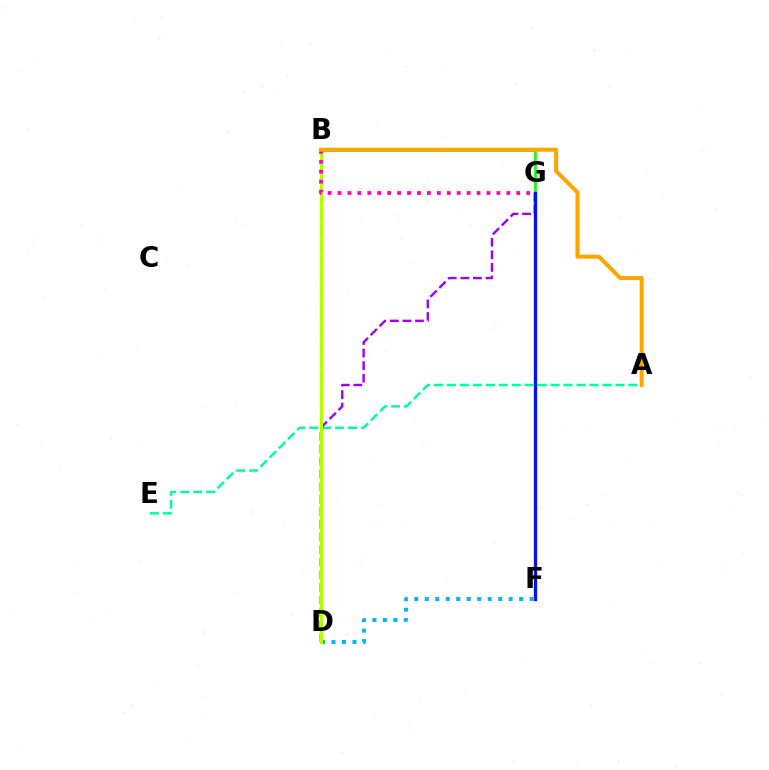{('A', 'E'): [{'color': '#00ff9d', 'line_style': 'dashed', 'thickness': 1.76}], ('D', 'F'): [{'color': '#00b5ff', 'line_style': 'dotted', 'thickness': 2.85}], ('D', 'G'): [{'color': '#9b00ff', 'line_style': 'dashed', 'thickness': 1.71}], ('B', 'G'): [{'color': '#08ff00', 'line_style': 'solid', 'thickness': 1.88}, {'color': '#ff00bd', 'line_style': 'dotted', 'thickness': 2.7}], ('B', 'D'): [{'color': '#ff0000', 'line_style': 'dashed', 'thickness': 2.21}, {'color': '#b3ff00', 'line_style': 'solid', 'thickness': 2.14}], ('A', 'B'): [{'color': '#ffa500', 'line_style': 'solid', 'thickness': 2.88}], ('F', 'G'): [{'color': '#0010ff', 'line_style': 'solid', 'thickness': 2.37}]}